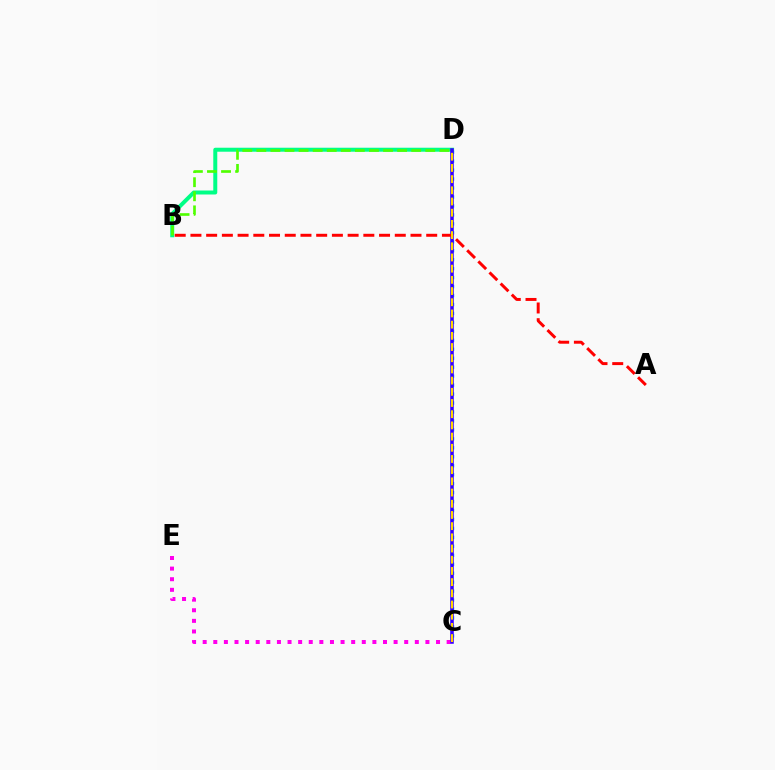{('C', 'D'): [{'color': '#009eff', 'line_style': 'dotted', 'thickness': 2.43}, {'color': '#3700ff', 'line_style': 'solid', 'thickness': 2.56}, {'color': '#ffd500', 'line_style': 'dashed', 'thickness': 1.52}], ('B', 'D'): [{'color': '#00ff86', 'line_style': 'solid', 'thickness': 2.87}, {'color': '#4fff00', 'line_style': 'dashed', 'thickness': 1.91}], ('C', 'E'): [{'color': '#ff00ed', 'line_style': 'dotted', 'thickness': 2.88}], ('A', 'B'): [{'color': '#ff0000', 'line_style': 'dashed', 'thickness': 2.14}]}